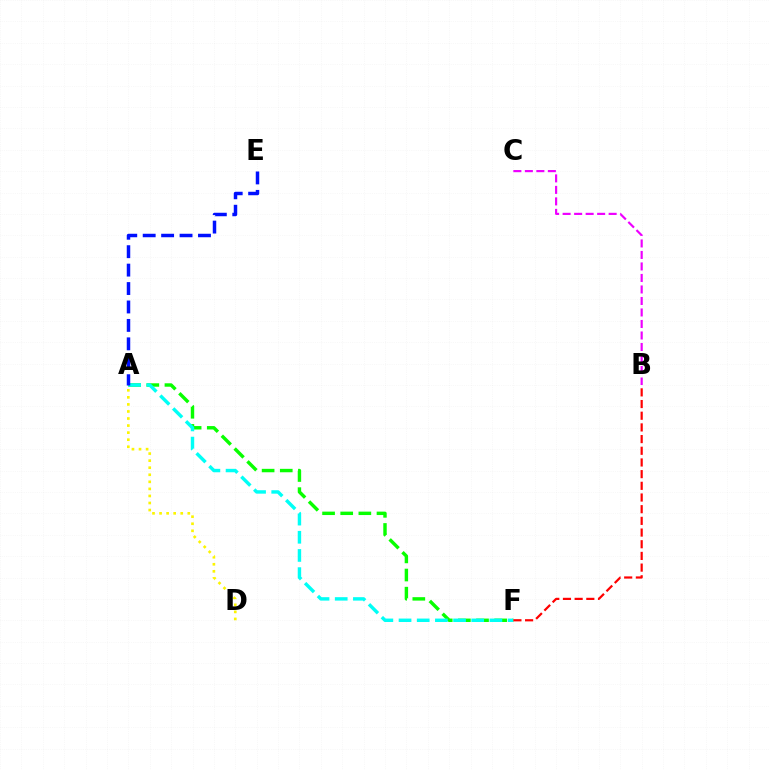{('A', 'F'): [{'color': '#08ff00', 'line_style': 'dashed', 'thickness': 2.46}, {'color': '#00fff6', 'line_style': 'dashed', 'thickness': 2.47}], ('B', 'C'): [{'color': '#ee00ff', 'line_style': 'dashed', 'thickness': 1.56}], ('A', 'D'): [{'color': '#fcf500', 'line_style': 'dotted', 'thickness': 1.92}], ('A', 'E'): [{'color': '#0010ff', 'line_style': 'dashed', 'thickness': 2.5}], ('B', 'F'): [{'color': '#ff0000', 'line_style': 'dashed', 'thickness': 1.59}]}